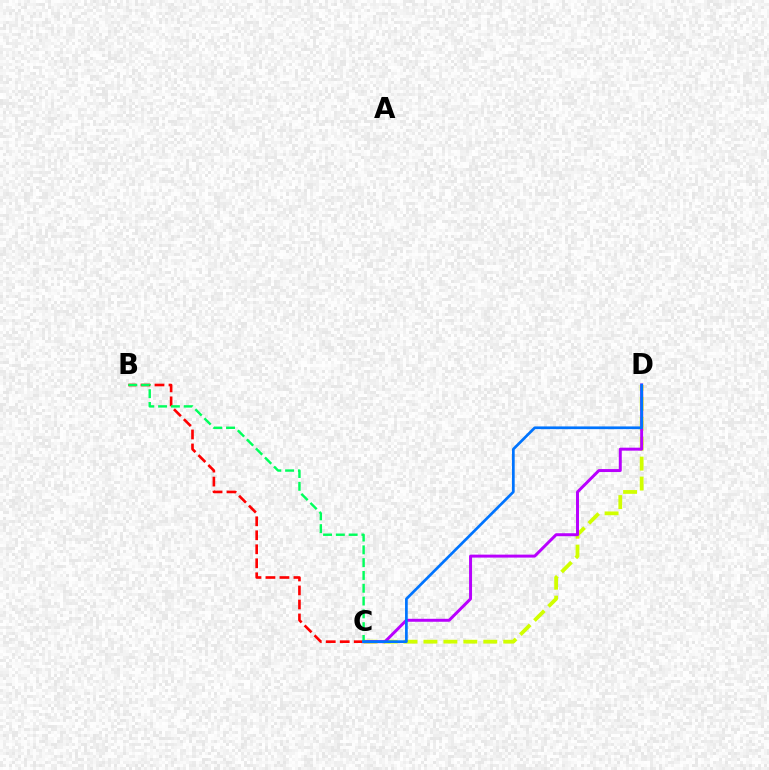{('C', 'D'): [{'color': '#d1ff00', 'line_style': 'dashed', 'thickness': 2.71}, {'color': '#b900ff', 'line_style': 'solid', 'thickness': 2.14}, {'color': '#0074ff', 'line_style': 'solid', 'thickness': 1.95}], ('B', 'C'): [{'color': '#ff0000', 'line_style': 'dashed', 'thickness': 1.9}, {'color': '#00ff5c', 'line_style': 'dashed', 'thickness': 1.74}]}